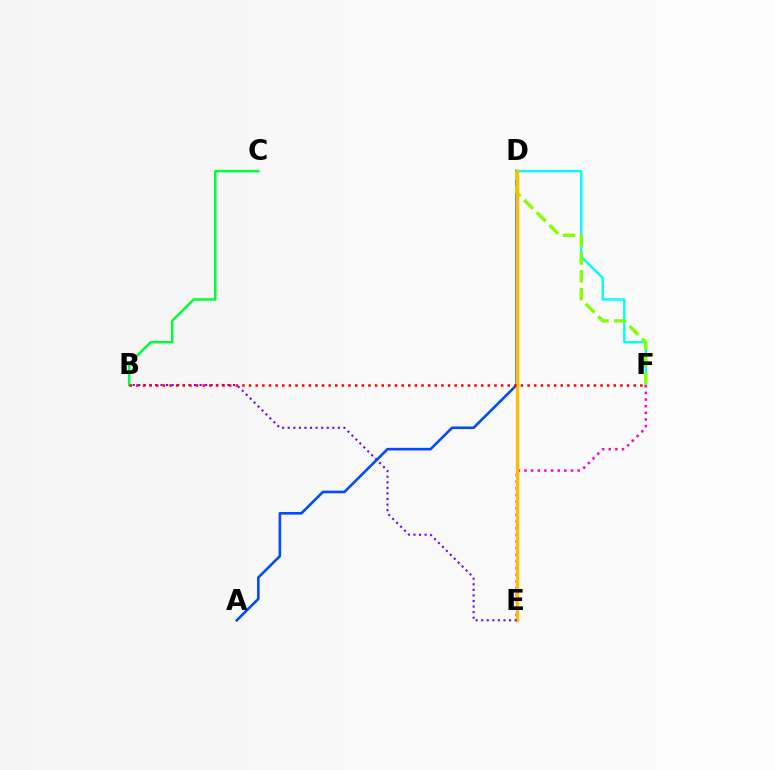{('D', 'F'): [{'color': '#00fff6', 'line_style': 'solid', 'thickness': 1.73}, {'color': '#84ff00', 'line_style': 'dashed', 'thickness': 2.41}], ('A', 'D'): [{'color': '#004bff', 'line_style': 'solid', 'thickness': 1.87}], ('B', 'C'): [{'color': '#00ff39', 'line_style': 'solid', 'thickness': 1.81}], ('E', 'F'): [{'color': '#ff00cf', 'line_style': 'dotted', 'thickness': 1.81}], ('D', 'E'): [{'color': '#ffbd00', 'line_style': 'solid', 'thickness': 2.4}], ('B', 'E'): [{'color': '#7200ff', 'line_style': 'dotted', 'thickness': 1.51}], ('B', 'F'): [{'color': '#ff0000', 'line_style': 'dotted', 'thickness': 1.8}]}